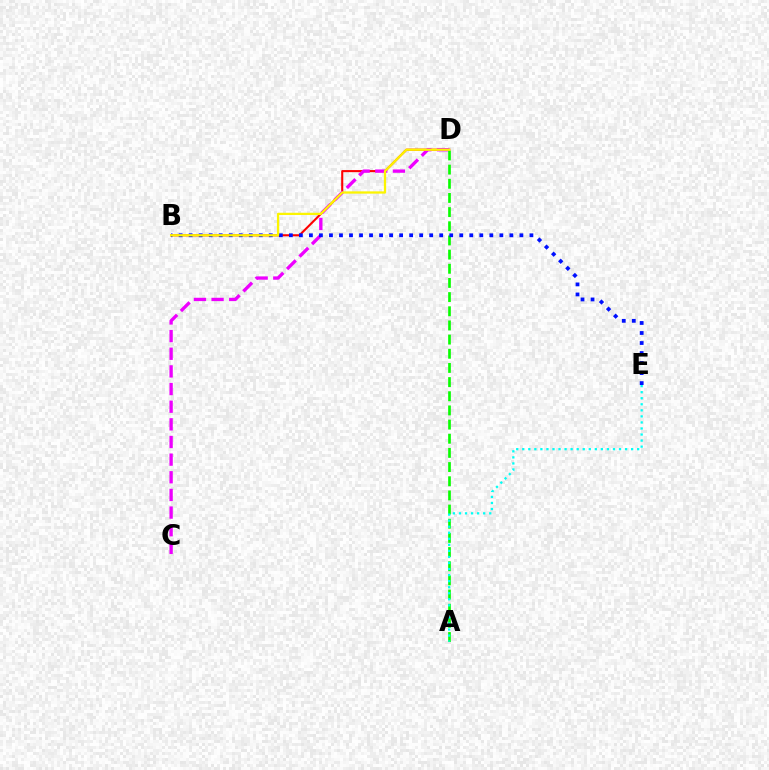{('B', 'D'): [{'color': '#ff0000', 'line_style': 'solid', 'thickness': 1.51}, {'color': '#fcf500', 'line_style': 'solid', 'thickness': 1.63}], ('C', 'D'): [{'color': '#ee00ff', 'line_style': 'dashed', 'thickness': 2.4}], ('A', 'D'): [{'color': '#08ff00', 'line_style': 'dashed', 'thickness': 1.92}], ('B', 'E'): [{'color': '#0010ff', 'line_style': 'dotted', 'thickness': 2.72}], ('A', 'E'): [{'color': '#00fff6', 'line_style': 'dotted', 'thickness': 1.64}]}